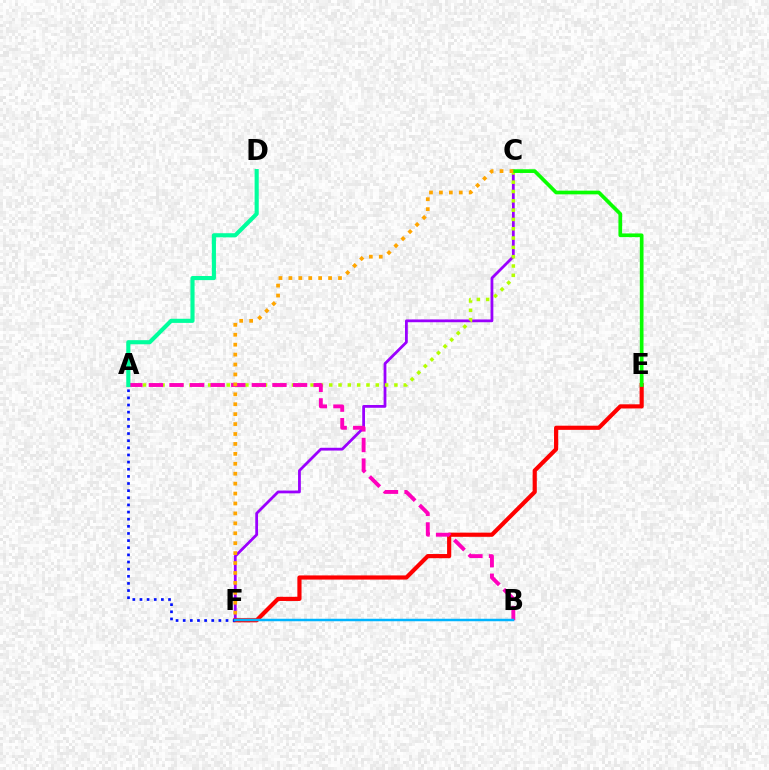{('C', 'F'): [{'color': '#9b00ff', 'line_style': 'solid', 'thickness': 2.01}, {'color': '#ffa500', 'line_style': 'dotted', 'thickness': 2.7}], ('E', 'F'): [{'color': '#ff0000', 'line_style': 'solid', 'thickness': 3.0}], ('A', 'C'): [{'color': '#b3ff00', 'line_style': 'dotted', 'thickness': 2.53}], ('A', 'B'): [{'color': '#ff00bd', 'line_style': 'dashed', 'thickness': 2.8}], ('C', 'E'): [{'color': '#08ff00', 'line_style': 'solid', 'thickness': 2.66}], ('A', 'F'): [{'color': '#0010ff', 'line_style': 'dotted', 'thickness': 1.94}], ('B', 'F'): [{'color': '#00b5ff', 'line_style': 'solid', 'thickness': 1.79}], ('A', 'D'): [{'color': '#00ff9d', 'line_style': 'solid', 'thickness': 2.97}]}